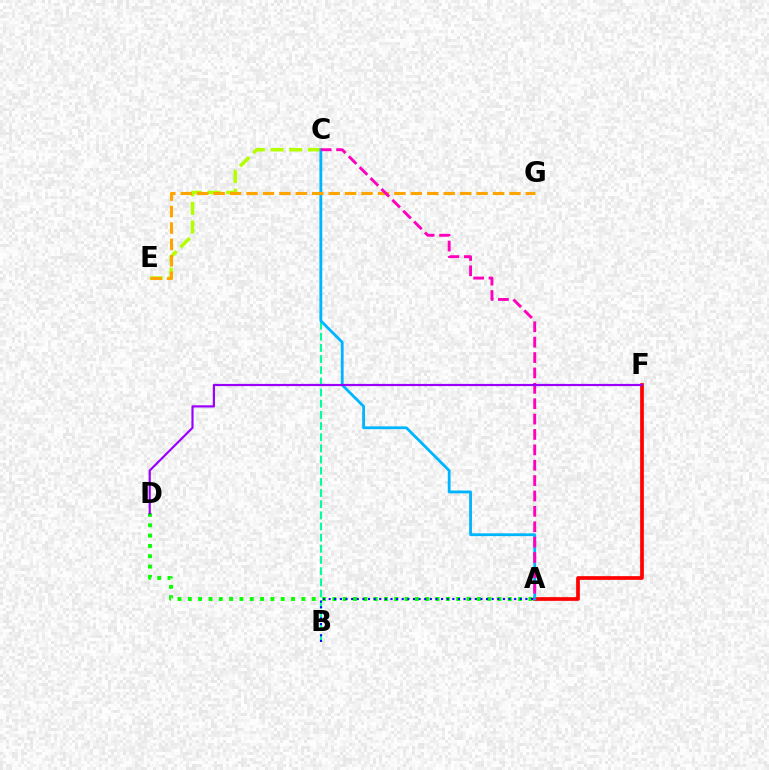{('B', 'C'): [{'color': '#00ff9d', 'line_style': 'dashed', 'thickness': 1.52}], ('C', 'E'): [{'color': '#b3ff00', 'line_style': 'dashed', 'thickness': 2.54}], ('A', 'F'): [{'color': '#ff0000', 'line_style': 'solid', 'thickness': 2.67}], ('A', 'C'): [{'color': '#00b5ff', 'line_style': 'solid', 'thickness': 2.02}, {'color': '#ff00bd', 'line_style': 'dashed', 'thickness': 2.09}], ('E', 'G'): [{'color': '#ffa500', 'line_style': 'dashed', 'thickness': 2.23}], ('A', 'D'): [{'color': '#08ff00', 'line_style': 'dotted', 'thickness': 2.8}], ('A', 'B'): [{'color': '#0010ff', 'line_style': 'dotted', 'thickness': 1.53}], ('D', 'F'): [{'color': '#9b00ff', 'line_style': 'solid', 'thickness': 1.58}]}